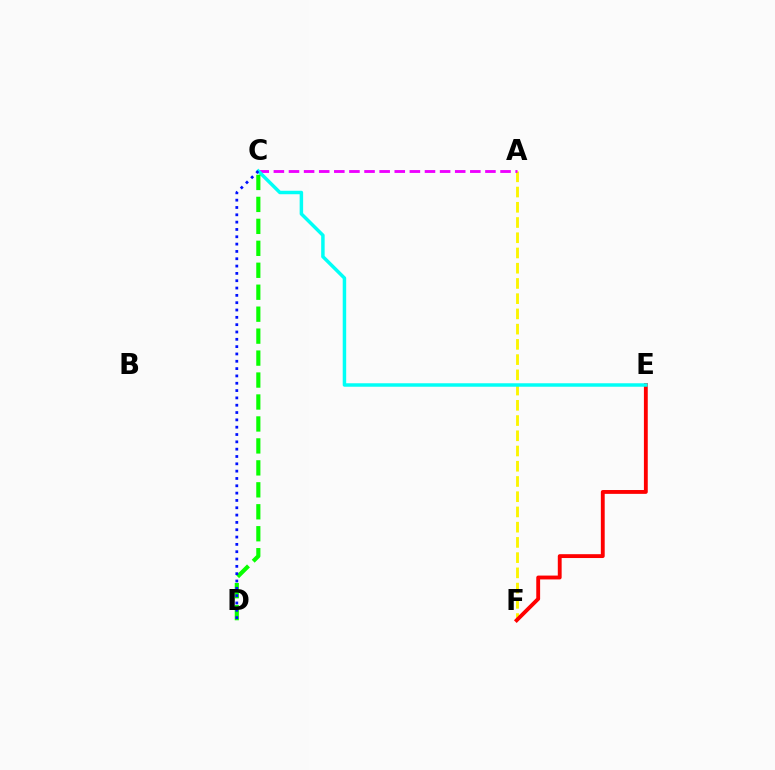{('A', 'F'): [{'color': '#fcf500', 'line_style': 'dashed', 'thickness': 2.07}], ('A', 'C'): [{'color': '#ee00ff', 'line_style': 'dashed', 'thickness': 2.05}], ('E', 'F'): [{'color': '#ff0000', 'line_style': 'solid', 'thickness': 2.77}], ('C', 'E'): [{'color': '#00fff6', 'line_style': 'solid', 'thickness': 2.5}], ('C', 'D'): [{'color': '#08ff00', 'line_style': 'dashed', 'thickness': 2.98}, {'color': '#0010ff', 'line_style': 'dotted', 'thickness': 1.99}]}